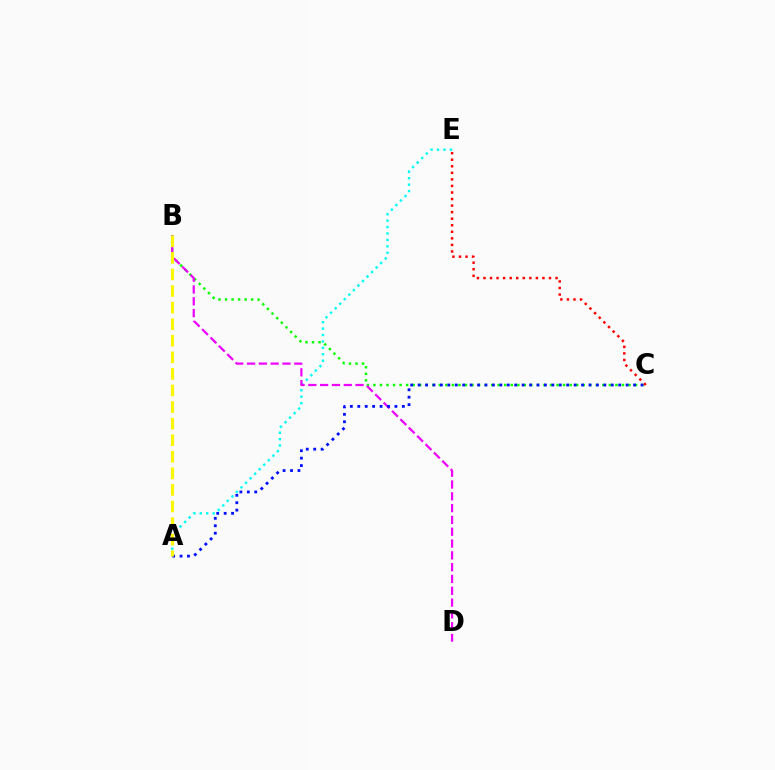{('B', 'C'): [{'color': '#08ff00', 'line_style': 'dotted', 'thickness': 1.78}], ('A', 'E'): [{'color': '#00fff6', 'line_style': 'dotted', 'thickness': 1.74}], ('B', 'D'): [{'color': '#ee00ff', 'line_style': 'dashed', 'thickness': 1.6}], ('A', 'C'): [{'color': '#0010ff', 'line_style': 'dotted', 'thickness': 2.02}], ('A', 'B'): [{'color': '#fcf500', 'line_style': 'dashed', 'thickness': 2.25}], ('C', 'E'): [{'color': '#ff0000', 'line_style': 'dotted', 'thickness': 1.78}]}